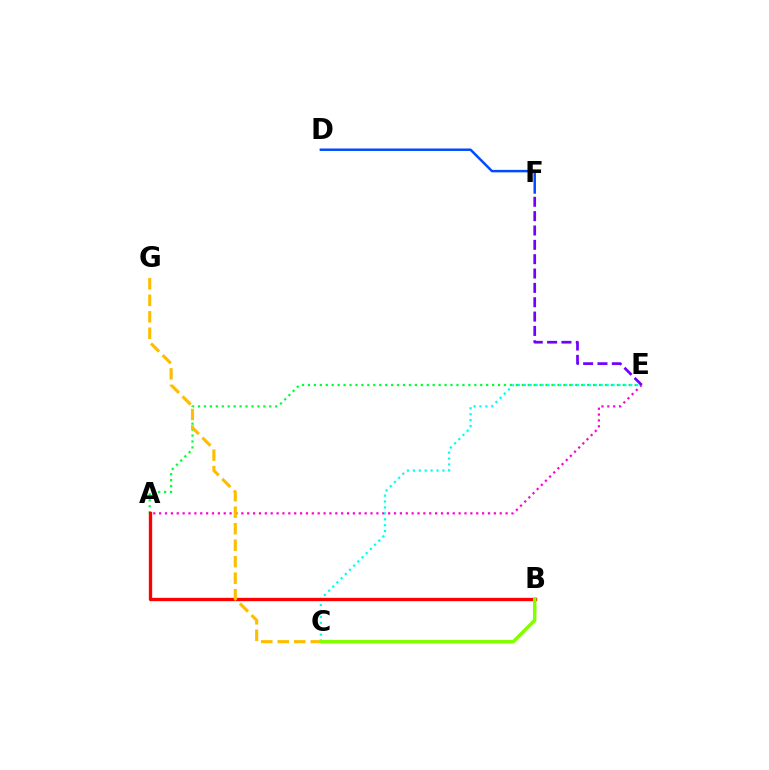{('A', 'E'): [{'color': '#ff00cf', 'line_style': 'dotted', 'thickness': 1.6}, {'color': '#00ff39', 'line_style': 'dotted', 'thickness': 1.61}], ('C', 'E'): [{'color': '#00fff6', 'line_style': 'dotted', 'thickness': 1.61}], ('A', 'B'): [{'color': '#ff0000', 'line_style': 'solid', 'thickness': 2.39}], ('C', 'G'): [{'color': '#ffbd00', 'line_style': 'dashed', 'thickness': 2.24}], ('D', 'F'): [{'color': '#004bff', 'line_style': 'solid', 'thickness': 1.78}], ('E', 'F'): [{'color': '#7200ff', 'line_style': 'dashed', 'thickness': 1.95}], ('B', 'C'): [{'color': '#84ff00', 'line_style': 'solid', 'thickness': 2.51}]}